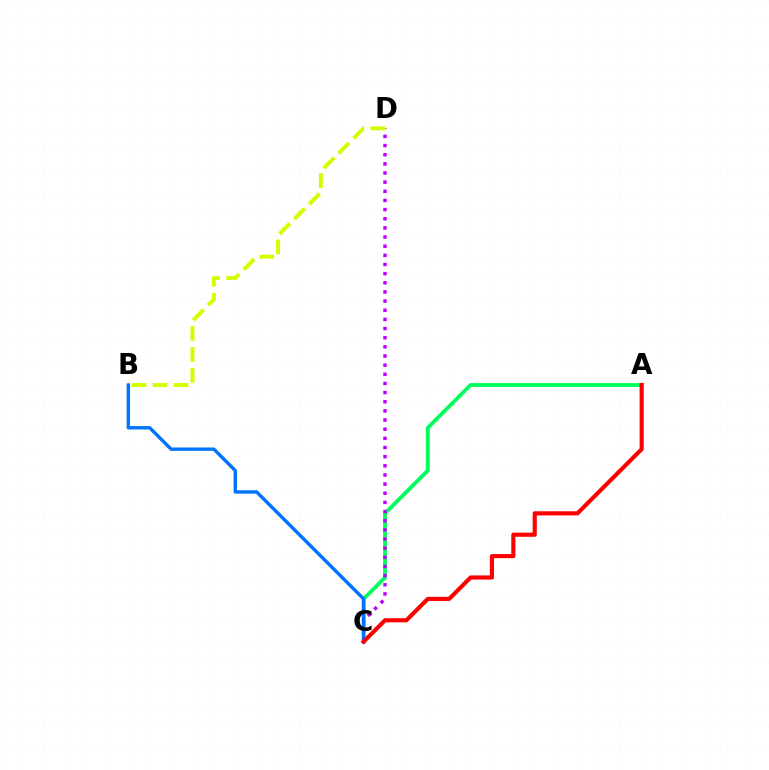{('A', 'C'): [{'color': '#00ff5c', 'line_style': 'solid', 'thickness': 2.75}, {'color': '#ff0000', 'line_style': 'solid', 'thickness': 2.98}], ('C', 'D'): [{'color': '#b900ff', 'line_style': 'dotted', 'thickness': 2.49}], ('B', 'C'): [{'color': '#0074ff', 'line_style': 'solid', 'thickness': 2.44}], ('B', 'D'): [{'color': '#d1ff00', 'line_style': 'dashed', 'thickness': 2.85}]}